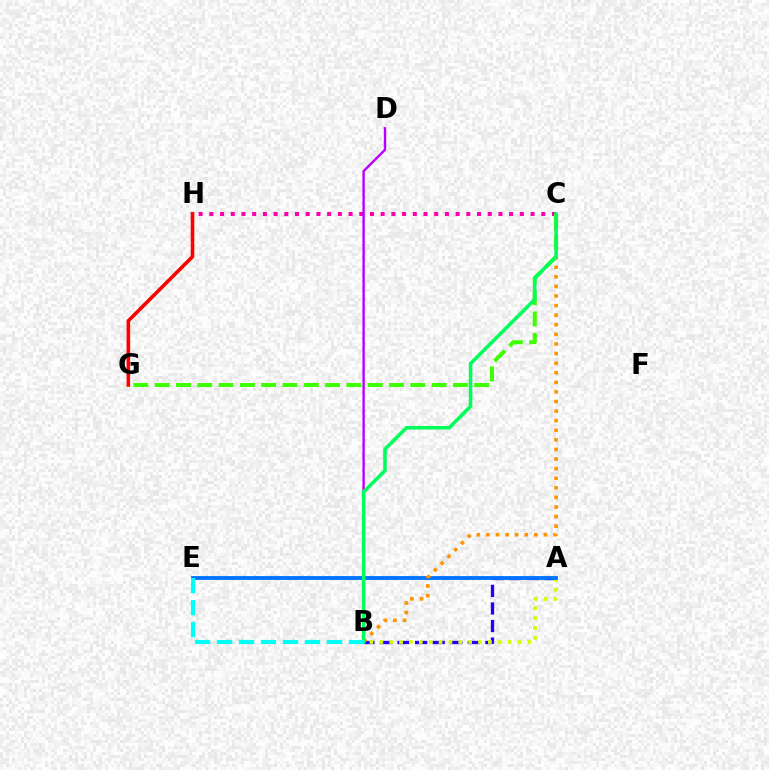{('C', 'H'): [{'color': '#ff00ac', 'line_style': 'dotted', 'thickness': 2.91}], ('A', 'B'): [{'color': '#2500ff', 'line_style': 'dashed', 'thickness': 2.39}, {'color': '#d1ff00', 'line_style': 'dotted', 'thickness': 2.68}], ('G', 'H'): [{'color': '#ff0000', 'line_style': 'solid', 'thickness': 2.59}], ('C', 'G'): [{'color': '#3dff00', 'line_style': 'dashed', 'thickness': 2.89}], ('A', 'E'): [{'color': '#0074ff', 'line_style': 'solid', 'thickness': 2.77}], ('B', 'C'): [{'color': '#ff9400', 'line_style': 'dotted', 'thickness': 2.61}, {'color': '#00ff5c', 'line_style': 'solid', 'thickness': 2.55}], ('B', 'D'): [{'color': '#b900ff', 'line_style': 'solid', 'thickness': 1.73}], ('B', 'E'): [{'color': '#00fff6', 'line_style': 'dashed', 'thickness': 2.99}]}